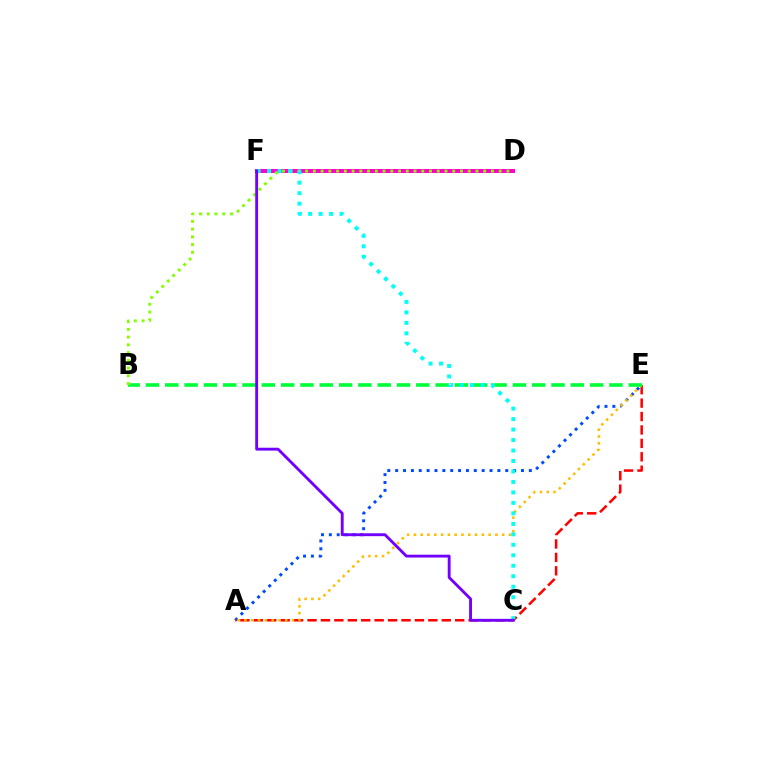{('A', 'E'): [{'color': '#004bff', 'line_style': 'dotted', 'thickness': 2.14}, {'color': '#ff0000', 'line_style': 'dashed', 'thickness': 1.82}, {'color': '#ffbd00', 'line_style': 'dotted', 'thickness': 1.85}], ('D', 'F'): [{'color': '#ff00cf', 'line_style': 'solid', 'thickness': 2.9}], ('B', 'E'): [{'color': '#00ff39', 'line_style': 'dashed', 'thickness': 2.62}], ('B', 'D'): [{'color': '#84ff00', 'line_style': 'dotted', 'thickness': 2.1}], ('C', 'F'): [{'color': '#00fff6', 'line_style': 'dotted', 'thickness': 2.85}, {'color': '#7200ff', 'line_style': 'solid', 'thickness': 2.06}]}